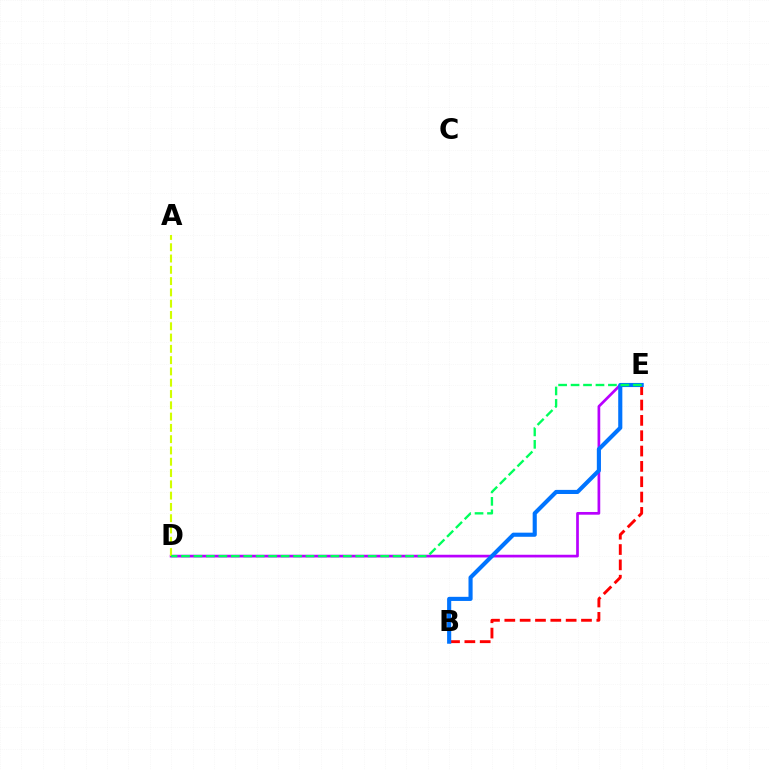{('B', 'E'): [{'color': '#ff0000', 'line_style': 'dashed', 'thickness': 2.08}, {'color': '#0074ff', 'line_style': 'solid', 'thickness': 2.97}], ('D', 'E'): [{'color': '#b900ff', 'line_style': 'solid', 'thickness': 1.95}, {'color': '#00ff5c', 'line_style': 'dashed', 'thickness': 1.69}], ('A', 'D'): [{'color': '#d1ff00', 'line_style': 'dashed', 'thickness': 1.53}]}